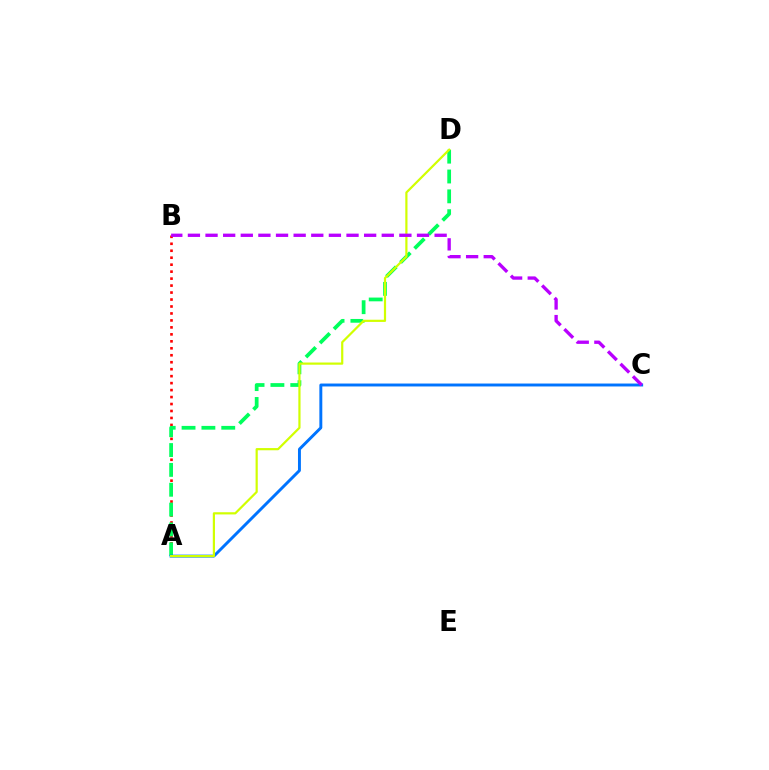{('A', 'B'): [{'color': '#ff0000', 'line_style': 'dotted', 'thickness': 1.89}], ('A', 'D'): [{'color': '#00ff5c', 'line_style': 'dashed', 'thickness': 2.7}, {'color': '#d1ff00', 'line_style': 'solid', 'thickness': 1.58}], ('A', 'C'): [{'color': '#0074ff', 'line_style': 'solid', 'thickness': 2.11}], ('B', 'C'): [{'color': '#b900ff', 'line_style': 'dashed', 'thickness': 2.39}]}